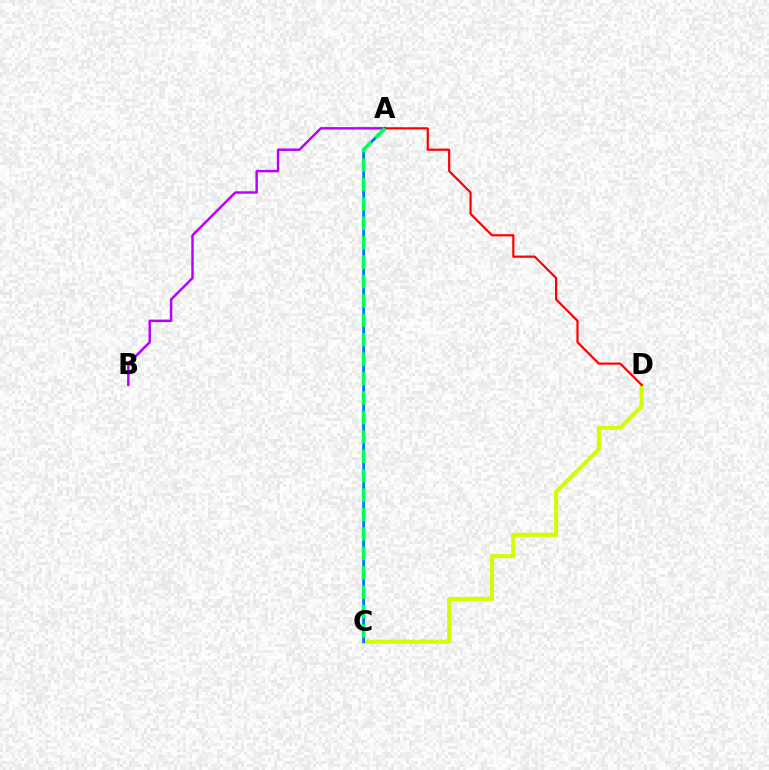{('A', 'B'): [{'color': '#b900ff', 'line_style': 'solid', 'thickness': 1.77}], ('C', 'D'): [{'color': '#d1ff00', 'line_style': 'solid', 'thickness': 2.94}], ('A', 'C'): [{'color': '#0074ff', 'line_style': 'solid', 'thickness': 1.99}, {'color': '#00ff5c', 'line_style': 'dashed', 'thickness': 2.64}], ('A', 'D'): [{'color': '#ff0000', 'line_style': 'solid', 'thickness': 1.58}]}